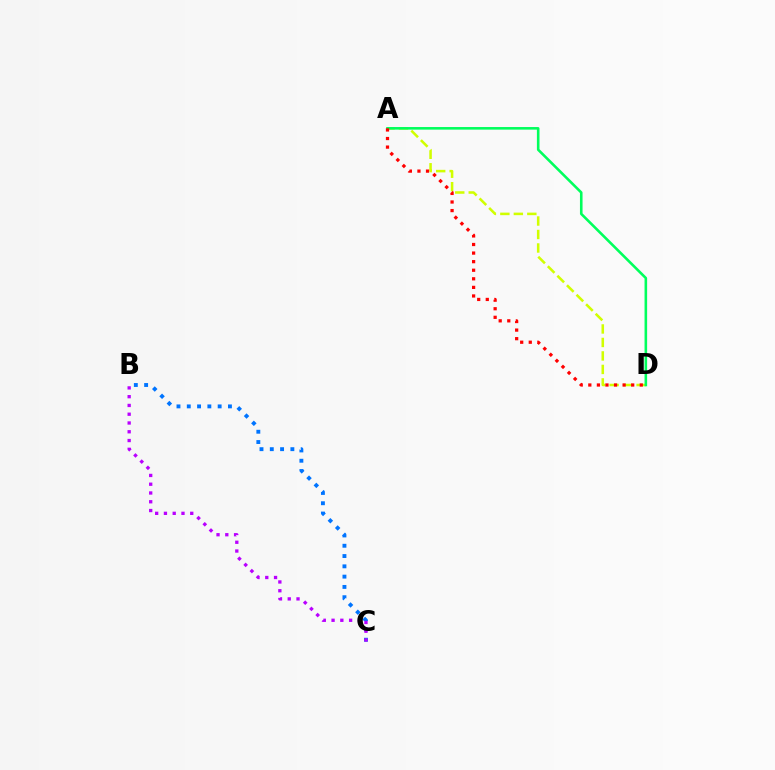{('B', 'C'): [{'color': '#0074ff', 'line_style': 'dotted', 'thickness': 2.8}, {'color': '#b900ff', 'line_style': 'dotted', 'thickness': 2.38}], ('A', 'D'): [{'color': '#d1ff00', 'line_style': 'dashed', 'thickness': 1.83}, {'color': '#00ff5c', 'line_style': 'solid', 'thickness': 1.87}, {'color': '#ff0000', 'line_style': 'dotted', 'thickness': 2.33}]}